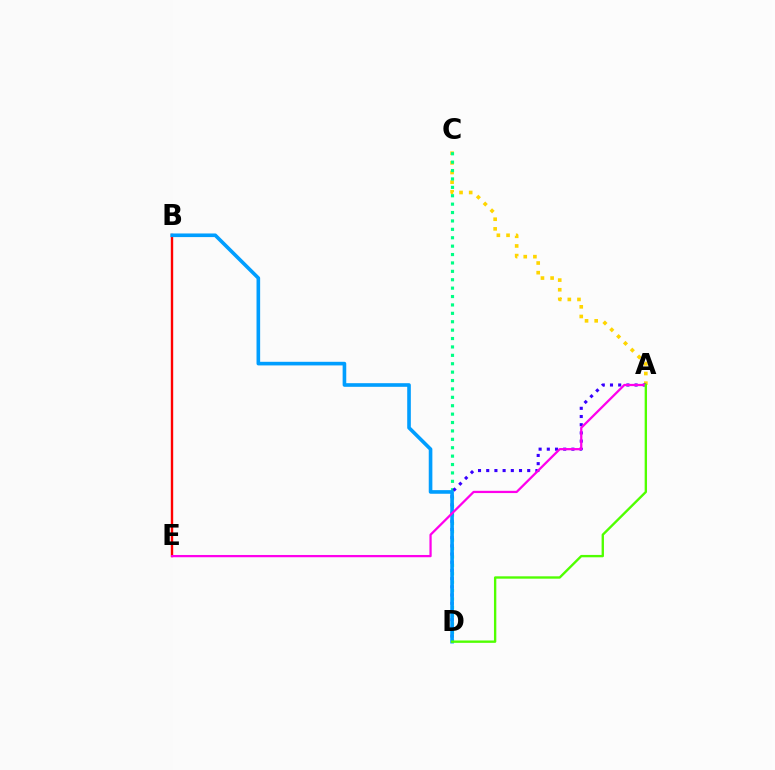{('A', 'C'): [{'color': '#ffd500', 'line_style': 'dotted', 'thickness': 2.62}], ('C', 'D'): [{'color': '#00ff86', 'line_style': 'dotted', 'thickness': 2.28}], ('A', 'D'): [{'color': '#3700ff', 'line_style': 'dotted', 'thickness': 2.23}, {'color': '#4fff00', 'line_style': 'solid', 'thickness': 1.7}], ('B', 'E'): [{'color': '#ff0000', 'line_style': 'solid', 'thickness': 1.72}], ('B', 'D'): [{'color': '#009eff', 'line_style': 'solid', 'thickness': 2.61}], ('A', 'E'): [{'color': '#ff00ed', 'line_style': 'solid', 'thickness': 1.62}]}